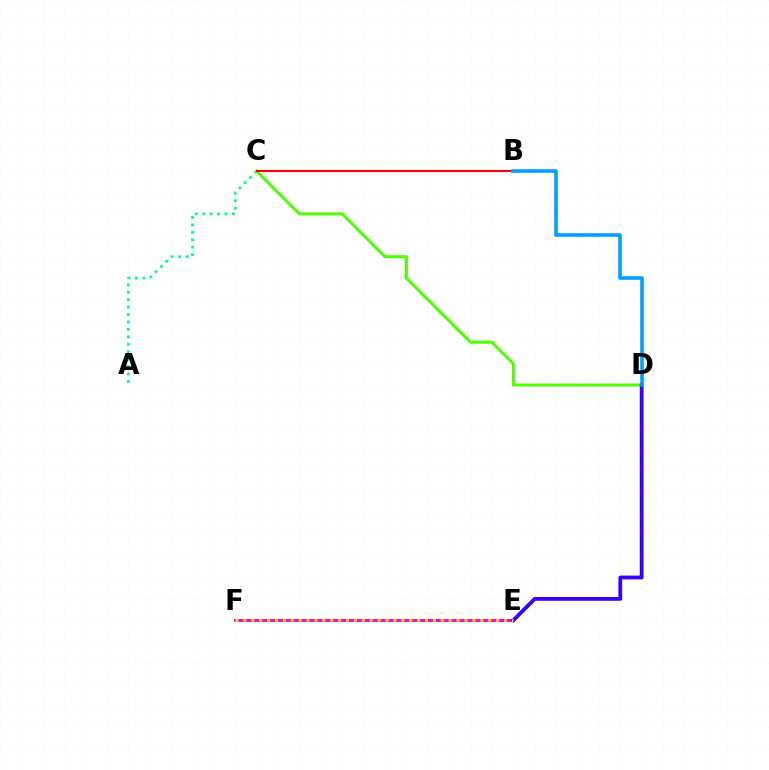{('A', 'C'): [{'color': '#00ff86', 'line_style': 'dotted', 'thickness': 2.02}], ('E', 'F'): [{'color': '#ff00ed', 'line_style': 'solid', 'thickness': 2.16}, {'color': '#ffd500', 'line_style': 'dotted', 'thickness': 2.15}], ('C', 'D'): [{'color': '#4fff00', 'line_style': 'solid', 'thickness': 2.17}], ('D', 'E'): [{'color': '#3700ff', 'line_style': 'solid', 'thickness': 2.73}], ('B', 'C'): [{'color': '#ff0000', 'line_style': 'solid', 'thickness': 1.52}], ('B', 'D'): [{'color': '#009eff', 'line_style': 'solid', 'thickness': 2.58}]}